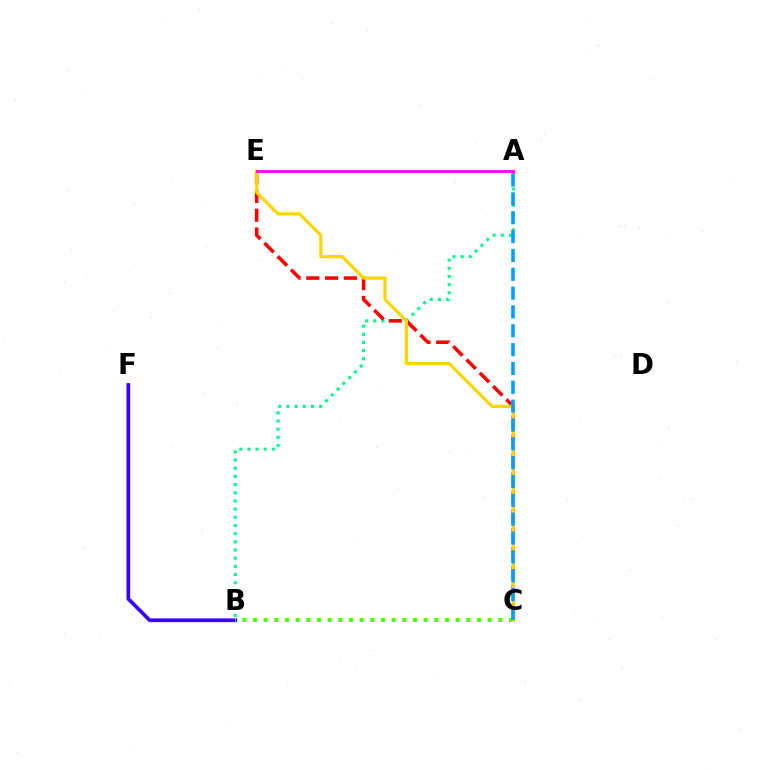{('B', 'F'): [{'color': '#3700ff', 'line_style': 'solid', 'thickness': 2.66}], ('A', 'B'): [{'color': '#00ff86', 'line_style': 'dotted', 'thickness': 2.22}], ('C', 'E'): [{'color': '#ff0000', 'line_style': 'dashed', 'thickness': 2.55}, {'color': '#ffd500', 'line_style': 'solid', 'thickness': 2.29}], ('B', 'C'): [{'color': '#4fff00', 'line_style': 'dotted', 'thickness': 2.9}], ('A', 'C'): [{'color': '#009eff', 'line_style': 'dashed', 'thickness': 2.56}], ('A', 'E'): [{'color': '#ff00ed', 'line_style': 'solid', 'thickness': 2.02}]}